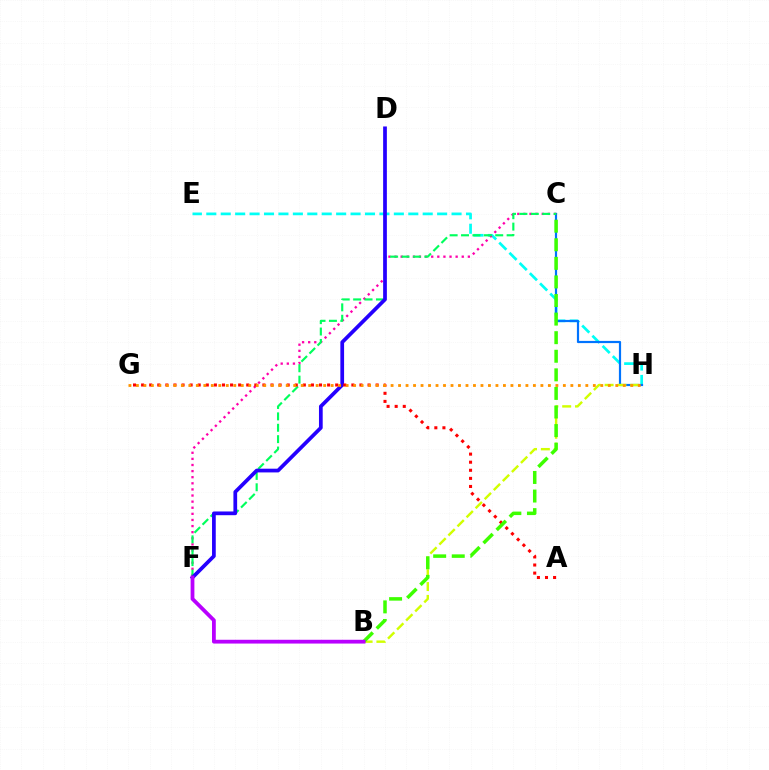{('E', 'H'): [{'color': '#00fff6', 'line_style': 'dashed', 'thickness': 1.96}], ('C', 'H'): [{'color': '#0074ff', 'line_style': 'solid', 'thickness': 1.58}], ('C', 'F'): [{'color': '#ff00ac', 'line_style': 'dotted', 'thickness': 1.66}, {'color': '#00ff5c', 'line_style': 'dashed', 'thickness': 1.55}], ('D', 'F'): [{'color': '#2500ff', 'line_style': 'solid', 'thickness': 2.68}], ('B', 'H'): [{'color': '#d1ff00', 'line_style': 'dashed', 'thickness': 1.74}], ('A', 'G'): [{'color': '#ff0000', 'line_style': 'dotted', 'thickness': 2.2}], ('G', 'H'): [{'color': '#ff9400', 'line_style': 'dotted', 'thickness': 2.04}], ('B', 'C'): [{'color': '#3dff00', 'line_style': 'dashed', 'thickness': 2.52}], ('B', 'F'): [{'color': '#b900ff', 'line_style': 'solid', 'thickness': 2.72}]}